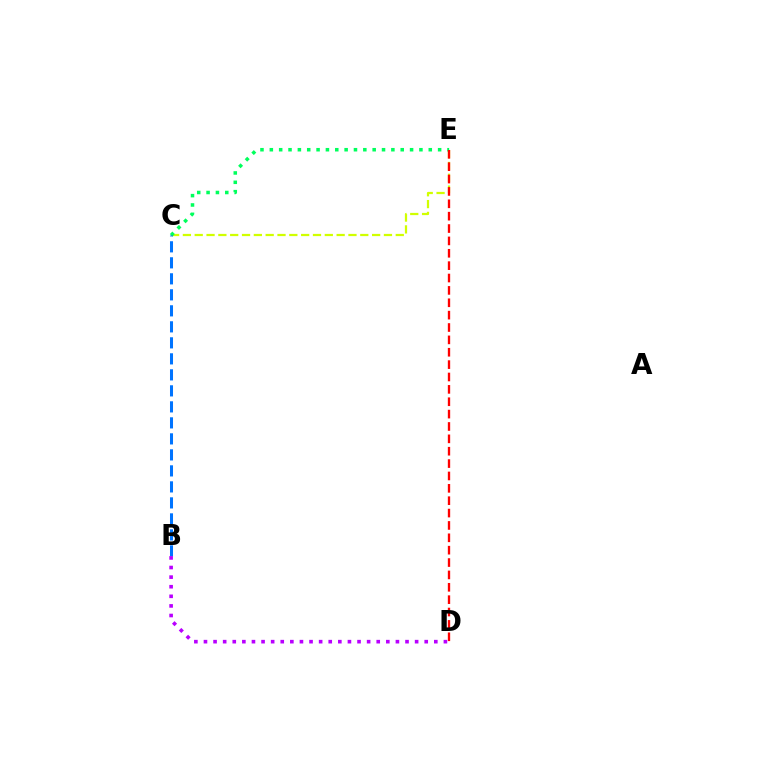{('C', 'E'): [{'color': '#d1ff00', 'line_style': 'dashed', 'thickness': 1.61}, {'color': '#00ff5c', 'line_style': 'dotted', 'thickness': 2.54}], ('B', 'C'): [{'color': '#0074ff', 'line_style': 'dashed', 'thickness': 2.17}], ('D', 'E'): [{'color': '#ff0000', 'line_style': 'dashed', 'thickness': 1.68}], ('B', 'D'): [{'color': '#b900ff', 'line_style': 'dotted', 'thickness': 2.61}]}